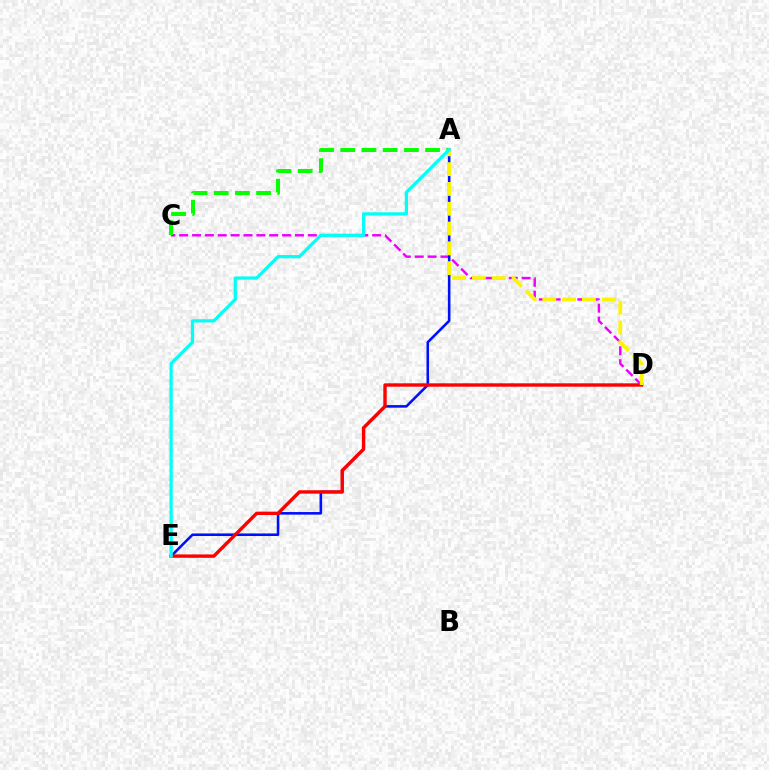{('C', 'D'): [{'color': '#ee00ff', 'line_style': 'dashed', 'thickness': 1.75}], ('A', 'E'): [{'color': '#0010ff', 'line_style': 'solid', 'thickness': 1.86}, {'color': '#00fff6', 'line_style': 'solid', 'thickness': 2.33}], ('A', 'C'): [{'color': '#08ff00', 'line_style': 'dashed', 'thickness': 2.88}], ('D', 'E'): [{'color': '#ff0000', 'line_style': 'solid', 'thickness': 2.44}], ('A', 'D'): [{'color': '#fcf500', 'line_style': 'dashed', 'thickness': 2.69}]}